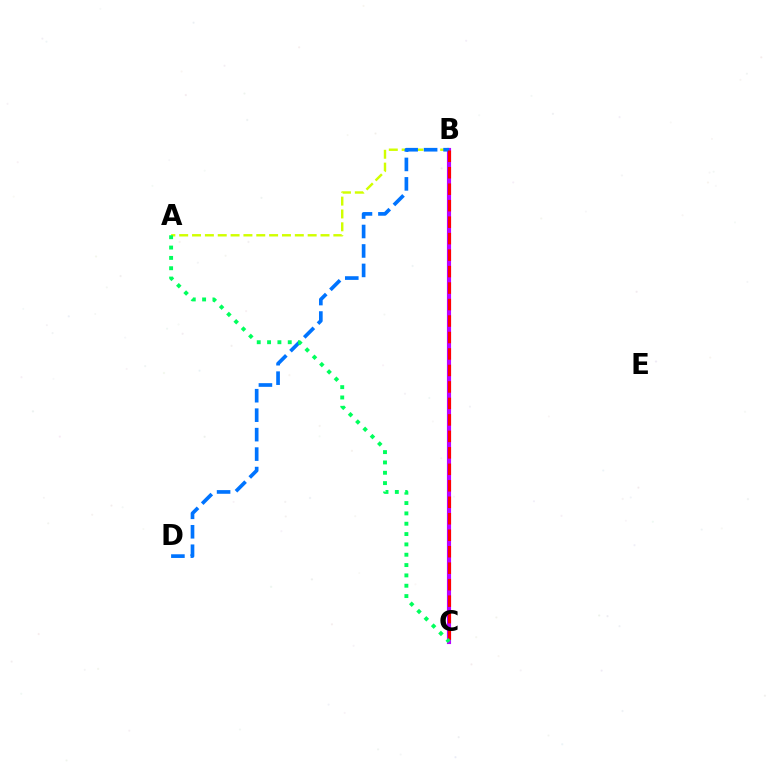{('A', 'B'): [{'color': '#d1ff00', 'line_style': 'dashed', 'thickness': 1.75}], ('B', 'C'): [{'color': '#b900ff', 'line_style': 'solid', 'thickness': 2.97}, {'color': '#ff0000', 'line_style': 'dashed', 'thickness': 2.24}], ('B', 'D'): [{'color': '#0074ff', 'line_style': 'dashed', 'thickness': 2.64}], ('A', 'C'): [{'color': '#00ff5c', 'line_style': 'dotted', 'thickness': 2.81}]}